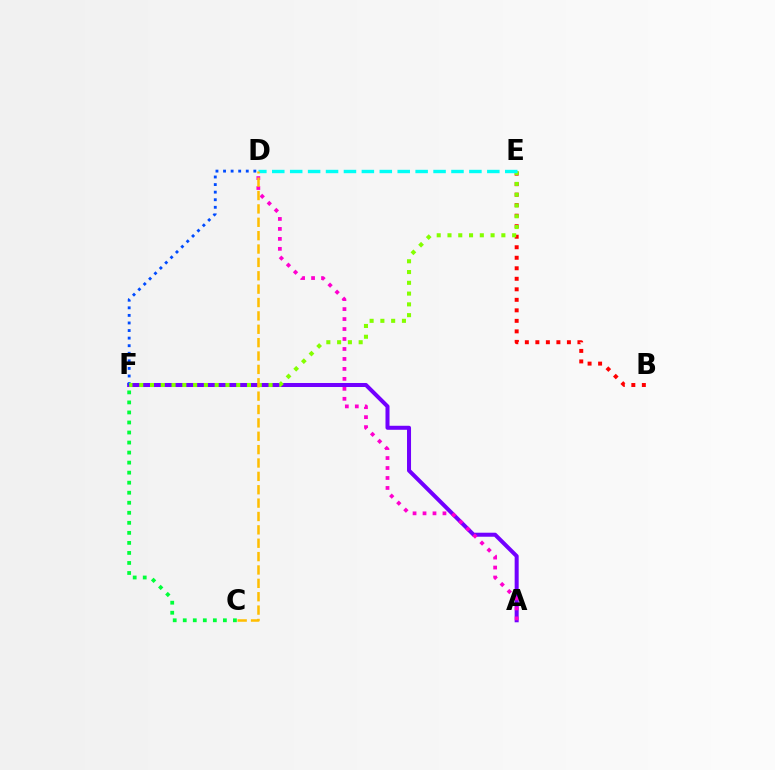{('A', 'F'): [{'color': '#7200ff', 'line_style': 'solid', 'thickness': 2.89}], ('D', 'F'): [{'color': '#004bff', 'line_style': 'dotted', 'thickness': 2.06}], ('B', 'E'): [{'color': '#ff0000', 'line_style': 'dotted', 'thickness': 2.86}], ('A', 'D'): [{'color': '#ff00cf', 'line_style': 'dotted', 'thickness': 2.71}], ('E', 'F'): [{'color': '#84ff00', 'line_style': 'dotted', 'thickness': 2.93}], ('C', 'F'): [{'color': '#00ff39', 'line_style': 'dotted', 'thickness': 2.73}], ('D', 'E'): [{'color': '#00fff6', 'line_style': 'dashed', 'thickness': 2.43}], ('C', 'D'): [{'color': '#ffbd00', 'line_style': 'dashed', 'thickness': 1.82}]}